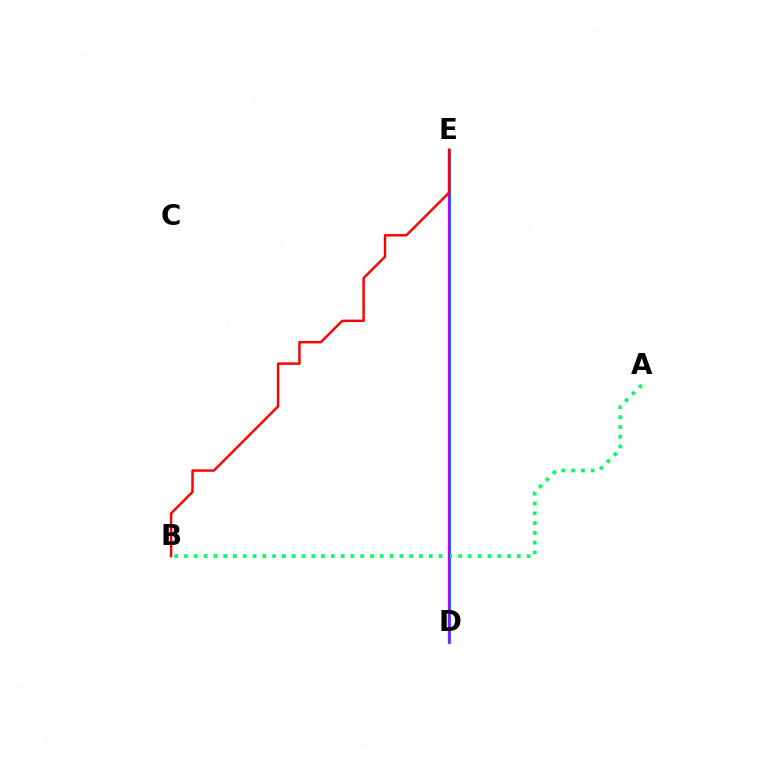{('D', 'E'): [{'color': '#d1ff00', 'line_style': 'solid', 'thickness': 2.39}, {'color': '#0074ff', 'line_style': 'solid', 'thickness': 2.11}, {'color': '#b900ff', 'line_style': 'solid', 'thickness': 1.6}], ('A', 'B'): [{'color': '#00ff5c', 'line_style': 'dotted', 'thickness': 2.66}], ('B', 'E'): [{'color': '#ff0000', 'line_style': 'solid', 'thickness': 1.76}]}